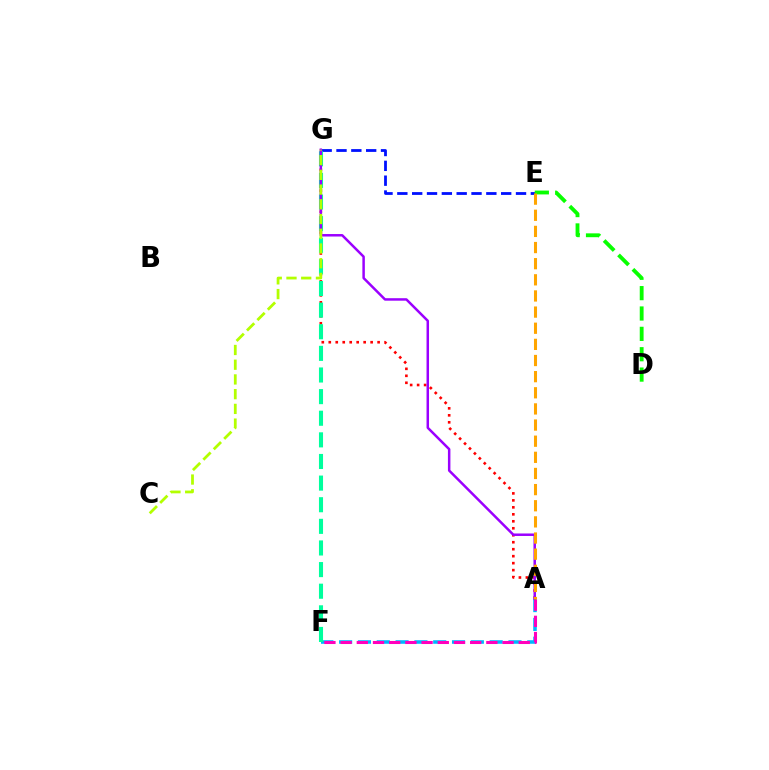{('A', 'G'): [{'color': '#ff0000', 'line_style': 'dotted', 'thickness': 1.9}, {'color': '#9b00ff', 'line_style': 'solid', 'thickness': 1.79}], ('A', 'F'): [{'color': '#00b5ff', 'line_style': 'dashed', 'thickness': 2.56}, {'color': '#ff00bd', 'line_style': 'dashed', 'thickness': 2.2}], ('E', 'G'): [{'color': '#0010ff', 'line_style': 'dashed', 'thickness': 2.02}], ('F', 'G'): [{'color': '#00ff9d', 'line_style': 'dashed', 'thickness': 2.94}], ('D', 'E'): [{'color': '#08ff00', 'line_style': 'dashed', 'thickness': 2.77}], ('A', 'E'): [{'color': '#ffa500', 'line_style': 'dashed', 'thickness': 2.19}], ('C', 'G'): [{'color': '#b3ff00', 'line_style': 'dashed', 'thickness': 2.0}]}